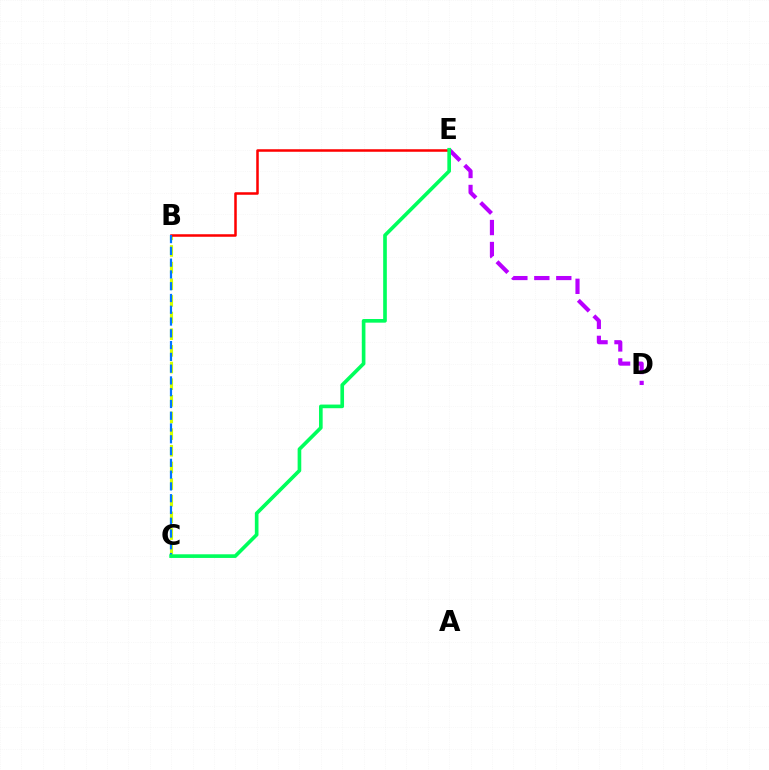{('D', 'E'): [{'color': '#b900ff', 'line_style': 'dashed', 'thickness': 2.98}], ('B', 'C'): [{'color': '#d1ff00', 'line_style': 'dashed', 'thickness': 2.26}, {'color': '#0074ff', 'line_style': 'dashed', 'thickness': 1.6}], ('B', 'E'): [{'color': '#ff0000', 'line_style': 'solid', 'thickness': 1.82}], ('C', 'E'): [{'color': '#00ff5c', 'line_style': 'solid', 'thickness': 2.63}]}